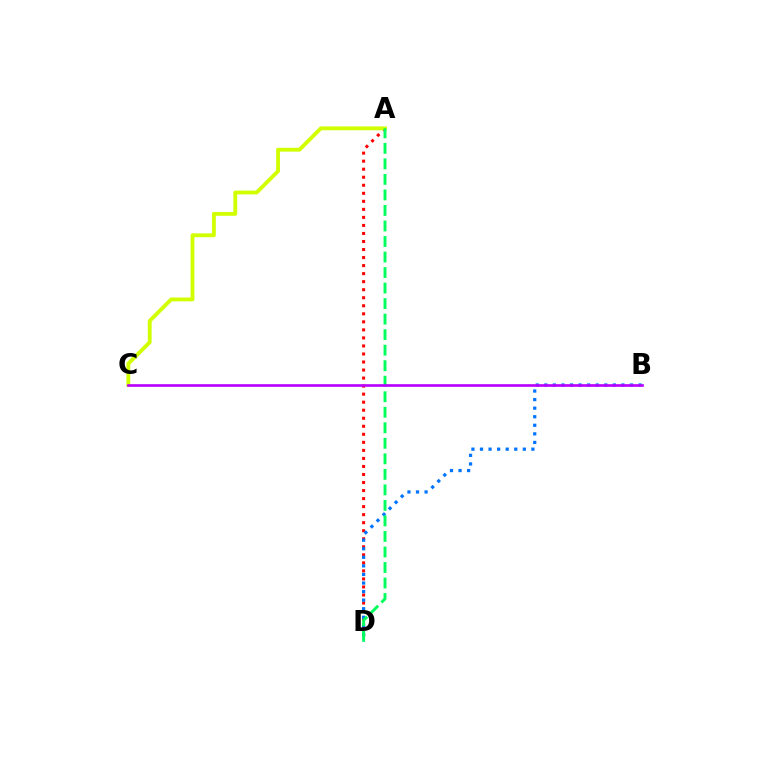{('A', 'D'): [{'color': '#ff0000', 'line_style': 'dotted', 'thickness': 2.18}, {'color': '#00ff5c', 'line_style': 'dashed', 'thickness': 2.11}], ('A', 'C'): [{'color': '#d1ff00', 'line_style': 'solid', 'thickness': 2.77}], ('B', 'D'): [{'color': '#0074ff', 'line_style': 'dotted', 'thickness': 2.33}], ('B', 'C'): [{'color': '#b900ff', 'line_style': 'solid', 'thickness': 1.91}]}